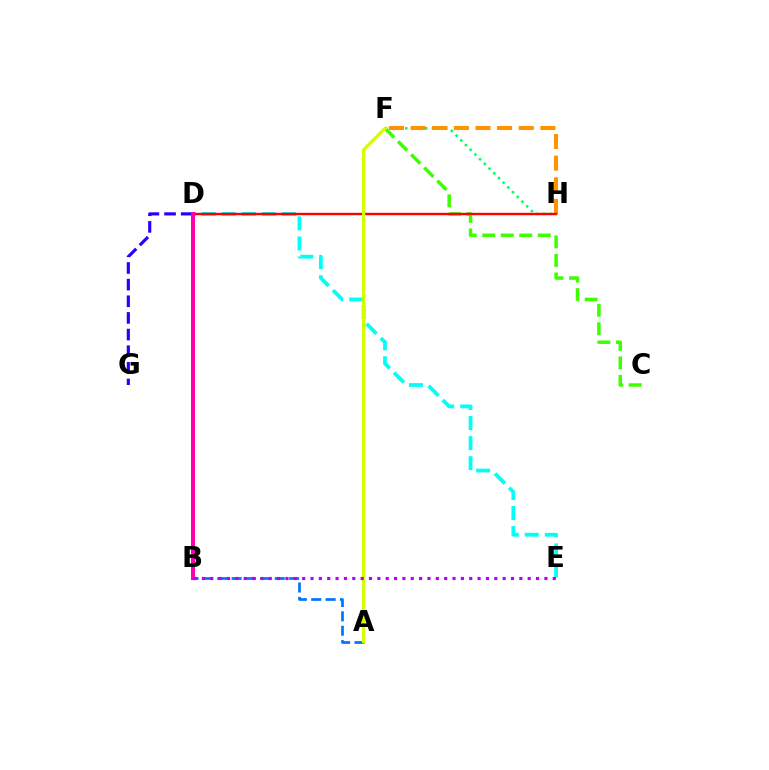{('D', 'G'): [{'color': '#2500ff', 'line_style': 'dashed', 'thickness': 2.26}], ('F', 'H'): [{'color': '#00ff5c', 'line_style': 'dotted', 'thickness': 1.81}, {'color': '#ff9400', 'line_style': 'dashed', 'thickness': 2.94}], ('C', 'F'): [{'color': '#3dff00', 'line_style': 'dashed', 'thickness': 2.51}], ('D', 'E'): [{'color': '#00fff6', 'line_style': 'dashed', 'thickness': 2.72}], ('D', 'H'): [{'color': '#ff0000', 'line_style': 'solid', 'thickness': 1.74}], ('A', 'B'): [{'color': '#0074ff', 'line_style': 'dashed', 'thickness': 1.95}], ('B', 'D'): [{'color': '#ff00ac', 'line_style': 'solid', 'thickness': 2.86}], ('A', 'F'): [{'color': '#d1ff00', 'line_style': 'solid', 'thickness': 2.32}], ('B', 'E'): [{'color': '#b900ff', 'line_style': 'dotted', 'thickness': 2.27}]}